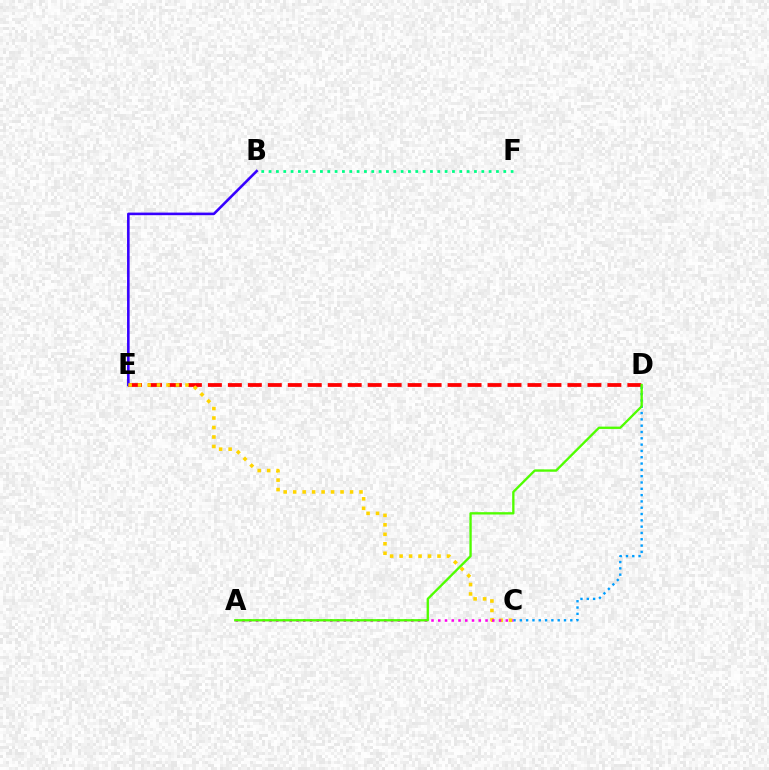{('D', 'E'): [{'color': '#ff0000', 'line_style': 'dashed', 'thickness': 2.71}], ('B', 'E'): [{'color': '#3700ff', 'line_style': 'solid', 'thickness': 1.86}], ('B', 'F'): [{'color': '#00ff86', 'line_style': 'dotted', 'thickness': 1.99}], ('C', 'D'): [{'color': '#009eff', 'line_style': 'dotted', 'thickness': 1.71}], ('C', 'E'): [{'color': '#ffd500', 'line_style': 'dotted', 'thickness': 2.58}], ('A', 'C'): [{'color': '#ff00ed', 'line_style': 'dotted', 'thickness': 1.83}], ('A', 'D'): [{'color': '#4fff00', 'line_style': 'solid', 'thickness': 1.68}]}